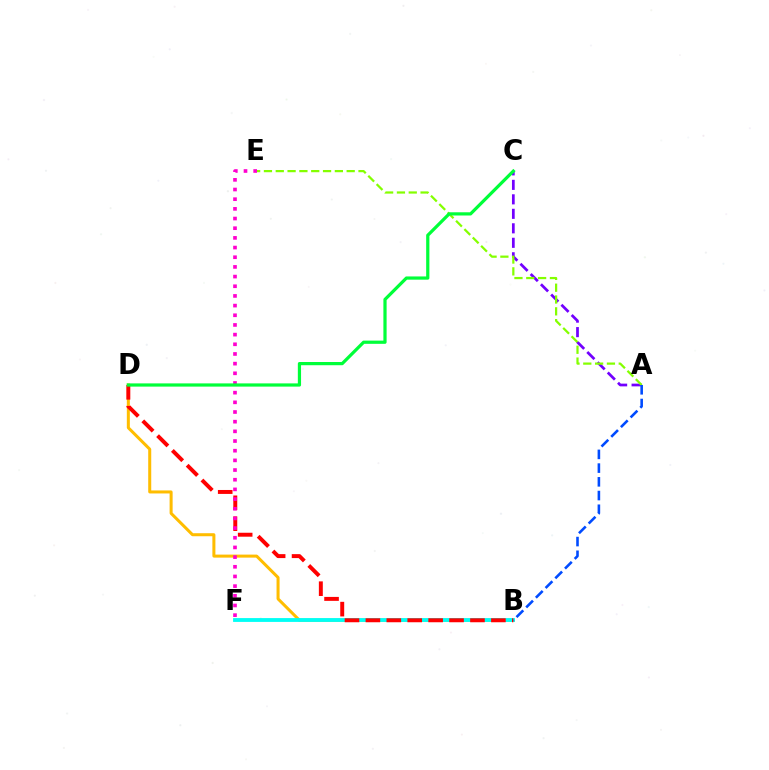{('B', 'D'): [{'color': '#ffbd00', 'line_style': 'solid', 'thickness': 2.18}, {'color': '#ff0000', 'line_style': 'dashed', 'thickness': 2.84}], ('B', 'F'): [{'color': '#00fff6', 'line_style': 'solid', 'thickness': 2.76}], ('A', 'C'): [{'color': '#7200ff', 'line_style': 'dashed', 'thickness': 1.97}], ('A', 'E'): [{'color': '#84ff00', 'line_style': 'dashed', 'thickness': 1.61}], ('A', 'B'): [{'color': '#004bff', 'line_style': 'dashed', 'thickness': 1.86}], ('E', 'F'): [{'color': '#ff00cf', 'line_style': 'dotted', 'thickness': 2.63}], ('C', 'D'): [{'color': '#00ff39', 'line_style': 'solid', 'thickness': 2.32}]}